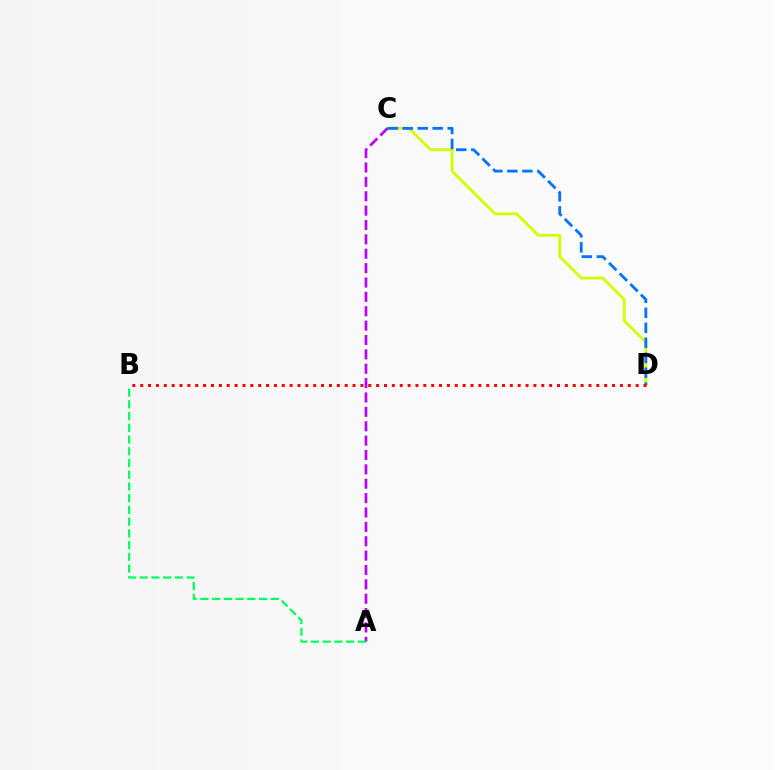{('C', 'D'): [{'color': '#d1ff00', 'line_style': 'solid', 'thickness': 2.02}, {'color': '#0074ff', 'line_style': 'dashed', 'thickness': 2.04}], ('A', 'C'): [{'color': '#b900ff', 'line_style': 'dashed', 'thickness': 1.95}], ('B', 'D'): [{'color': '#ff0000', 'line_style': 'dotted', 'thickness': 2.14}], ('A', 'B'): [{'color': '#00ff5c', 'line_style': 'dashed', 'thickness': 1.59}]}